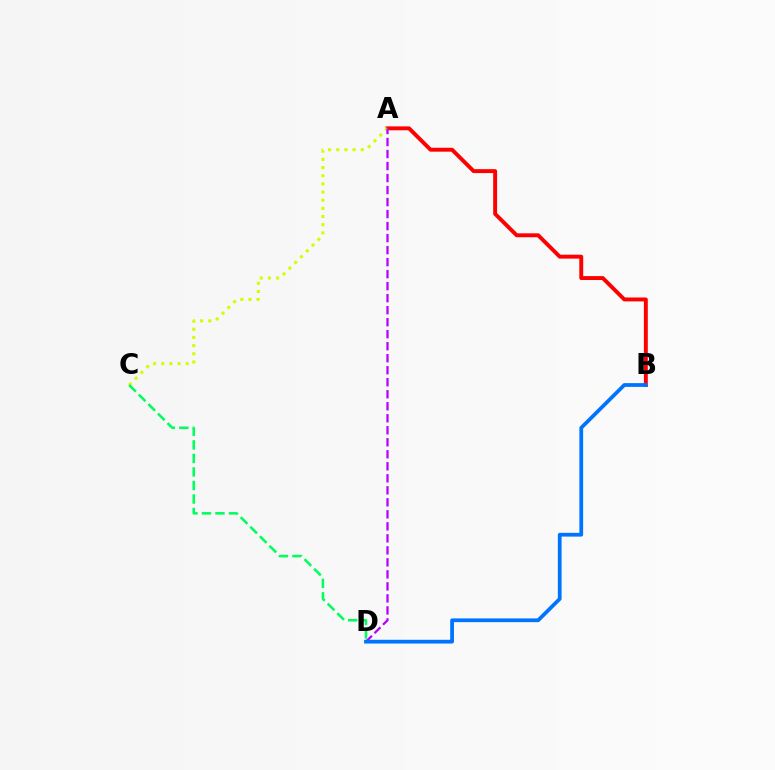{('A', 'B'): [{'color': '#ff0000', 'line_style': 'solid', 'thickness': 2.82}], ('A', 'C'): [{'color': '#d1ff00', 'line_style': 'dotted', 'thickness': 2.22}], ('A', 'D'): [{'color': '#b900ff', 'line_style': 'dashed', 'thickness': 1.63}], ('B', 'D'): [{'color': '#0074ff', 'line_style': 'solid', 'thickness': 2.71}], ('C', 'D'): [{'color': '#00ff5c', 'line_style': 'dashed', 'thickness': 1.84}]}